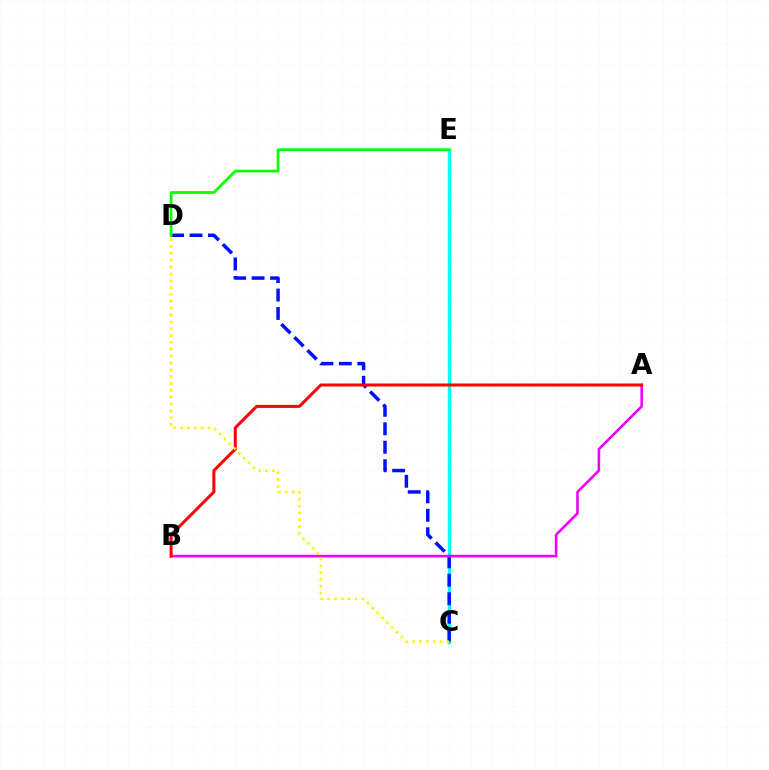{('C', 'E'): [{'color': '#00fff6', 'line_style': 'solid', 'thickness': 2.47}], ('C', 'D'): [{'color': '#0010ff', 'line_style': 'dashed', 'thickness': 2.51}, {'color': '#fcf500', 'line_style': 'dotted', 'thickness': 1.86}], ('A', 'B'): [{'color': '#ee00ff', 'line_style': 'solid', 'thickness': 1.87}, {'color': '#ff0000', 'line_style': 'solid', 'thickness': 2.17}], ('D', 'E'): [{'color': '#08ff00', 'line_style': 'solid', 'thickness': 1.97}]}